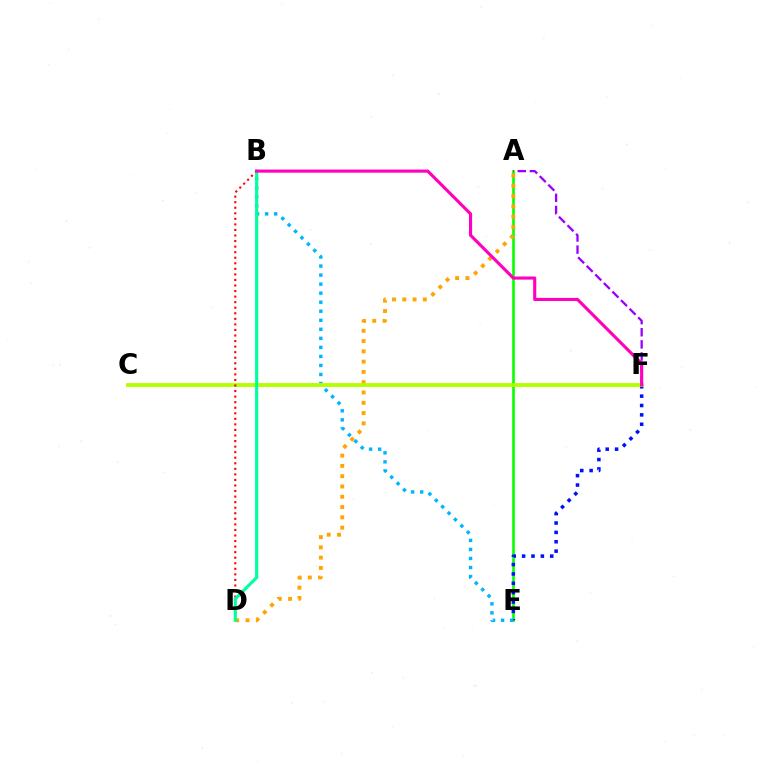{('A', 'E'): [{'color': '#08ff00', 'line_style': 'solid', 'thickness': 1.92}], ('A', 'F'): [{'color': '#9b00ff', 'line_style': 'dashed', 'thickness': 1.65}], ('A', 'D'): [{'color': '#ffa500', 'line_style': 'dotted', 'thickness': 2.79}], ('E', 'F'): [{'color': '#0010ff', 'line_style': 'dotted', 'thickness': 2.55}], ('B', 'E'): [{'color': '#00b5ff', 'line_style': 'dotted', 'thickness': 2.45}], ('C', 'F'): [{'color': '#b3ff00', 'line_style': 'solid', 'thickness': 2.78}], ('B', 'D'): [{'color': '#ff0000', 'line_style': 'dotted', 'thickness': 1.51}, {'color': '#00ff9d', 'line_style': 'solid', 'thickness': 2.26}], ('B', 'F'): [{'color': '#ff00bd', 'line_style': 'solid', 'thickness': 2.25}]}